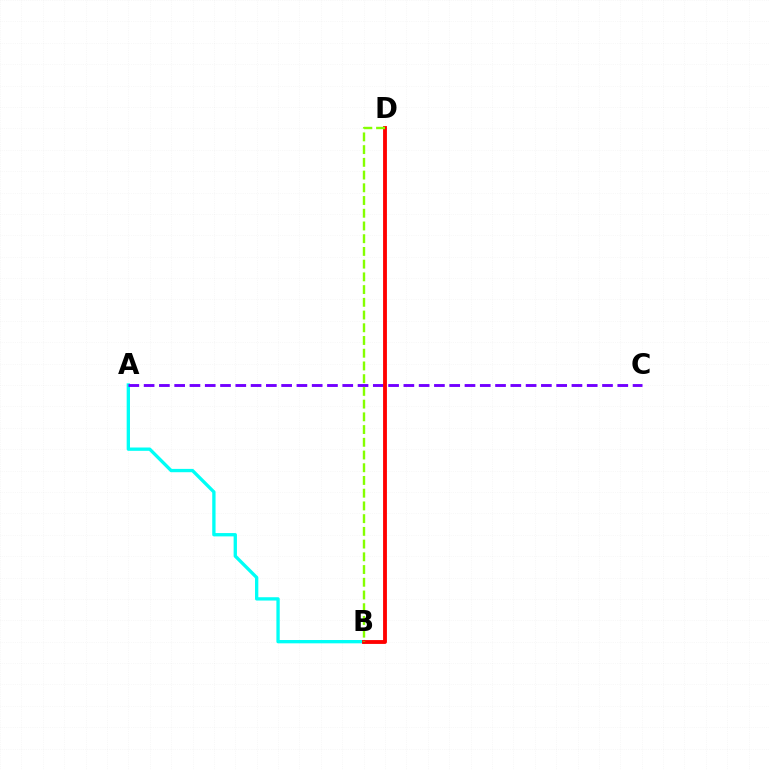{('A', 'B'): [{'color': '#00fff6', 'line_style': 'solid', 'thickness': 2.39}], ('A', 'C'): [{'color': '#7200ff', 'line_style': 'dashed', 'thickness': 2.08}], ('B', 'D'): [{'color': '#ff0000', 'line_style': 'solid', 'thickness': 2.77}, {'color': '#84ff00', 'line_style': 'dashed', 'thickness': 1.73}]}